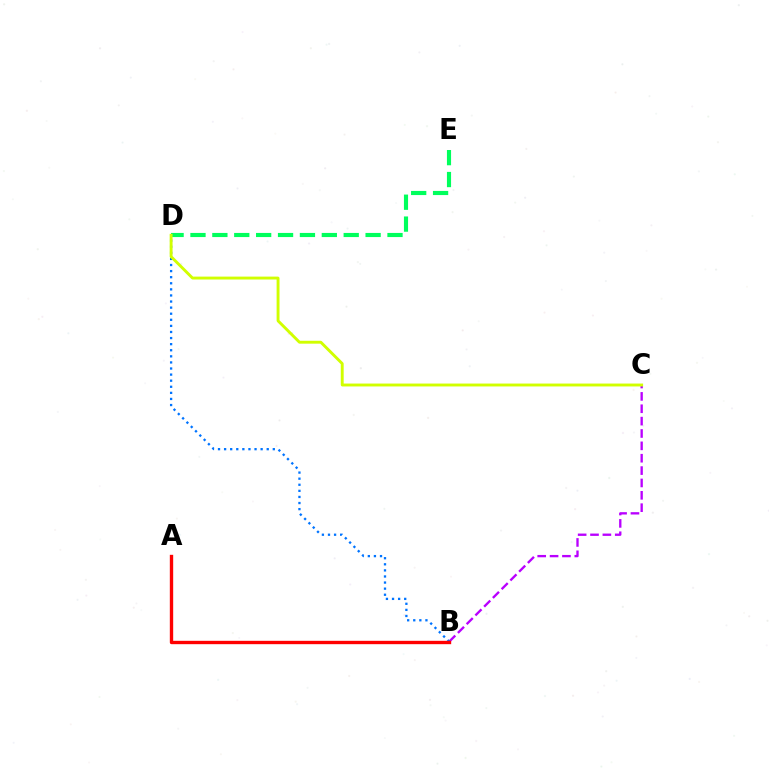{('B', 'C'): [{'color': '#b900ff', 'line_style': 'dashed', 'thickness': 1.68}], ('B', 'D'): [{'color': '#0074ff', 'line_style': 'dotted', 'thickness': 1.65}], ('D', 'E'): [{'color': '#00ff5c', 'line_style': 'dashed', 'thickness': 2.97}], ('A', 'B'): [{'color': '#ff0000', 'line_style': 'solid', 'thickness': 2.42}], ('C', 'D'): [{'color': '#d1ff00', 'line_style': 'solid', 'thickness': 2.08}]}